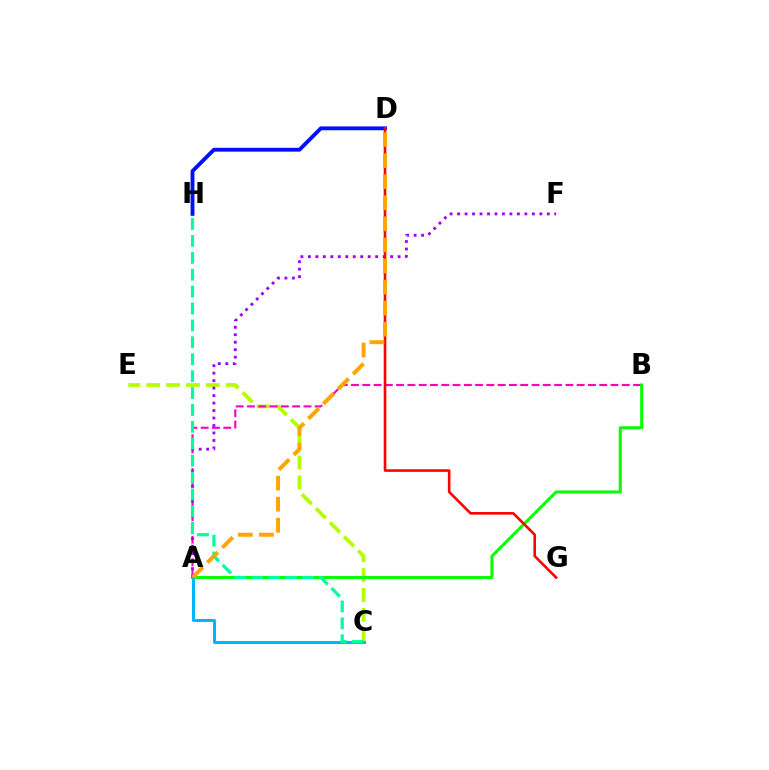{('C', 'E'): [{'color': '#b3ff00', 'line_style': 'dashed', 'thickness': 2.7}], ('A', 'B'): [{'color': '#ff00bd', 'line_style': 'dashed', 'thickness': 1.53}, {'color': '#08ff00', 'line_style': 'solid', 'thickness': 2.19}], ('A', 'C'): [{'color': '#00b5ff', 'line_style': 'solid', 'thickness': 2.14}], ('A', 'F'): [{'color': '#9b00ff', 'line_style': 'dotted', 'thickness': 2.03}], ('D', 'H'): [{'color': '#0010ff', 'line_style': 'solid', 'thickness': 2.77}], ('D', 'G'): [{'color': '#ff0000', 'line_style': 'solid', 'thickness': 1.87}], ('C', 'H'): [{'color': '#00ff9d', 'line_style': 'dashed', 'thickness': 2.3}], ('A', 'D'): [{'color': '#ffa500', 'line_style': 'dashed', 'thickness': 2.86}]}